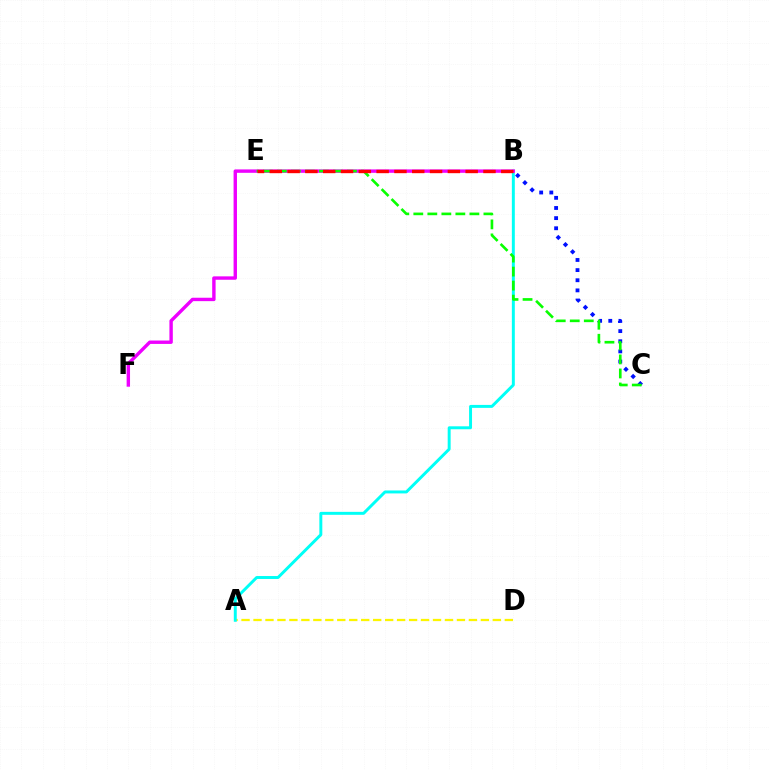{('A', 'D'): [{'color': '#fcf500', 'line_style': 'dashed', 'thickness': 1.63}], ('A', 'B'): [{'color': '#00fff6', 'line_style': 'solid', 'thickness': 2.13}], ('B', 'F'): [{'color': '#ee00ff', 'line_style': 'solid', 'thickness': 2.45}], ('B', 'C'): [{'color': '#0010ff', 'line_style': 'dotted', 'thickness': 2.75}], ('C', 'E'): [{'color': '#08ff00', 'line_style': 'dashed', 'thickness': 1.9}], ('B', 'E'): [{'color': '#ff0000', 'line_style': 'dashed', 'thickness': 2.42}]}